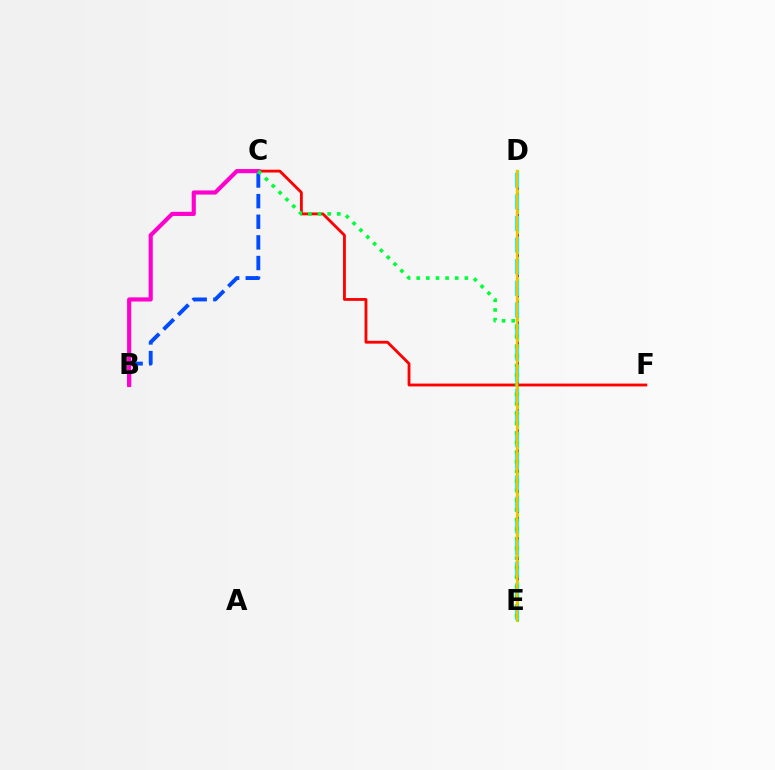{('B', 'C'): [{'color': '#004bff', 'line_style': 'dashed', 'thickness': 2.8}, {'color': '#ff00cf', 'line_style': 'solid', 'thickness': 2.99}], ('D', 'E'): [{'color': '#84ff00', 'line_style': 'solid', 'thickness': 2.27}, {'color': '#7200ff', 'line_style': 'dotted', 'thickness': 1.83}, {'color': '#00fff6', 'line_style': 'dashed', 'thickness': 2.94}, {'color': '#ffbd00', 'line_style': 'solid', 'thickness': 1.61}], ('C', 'F'): [{'color': '#ff0000', 'line_style': 'solid', 'thickness': 2.04}], ('C', 'E'): [{'color': '#00ff39', 'line_style': 'dotted', 'thickness': 2.62}]}